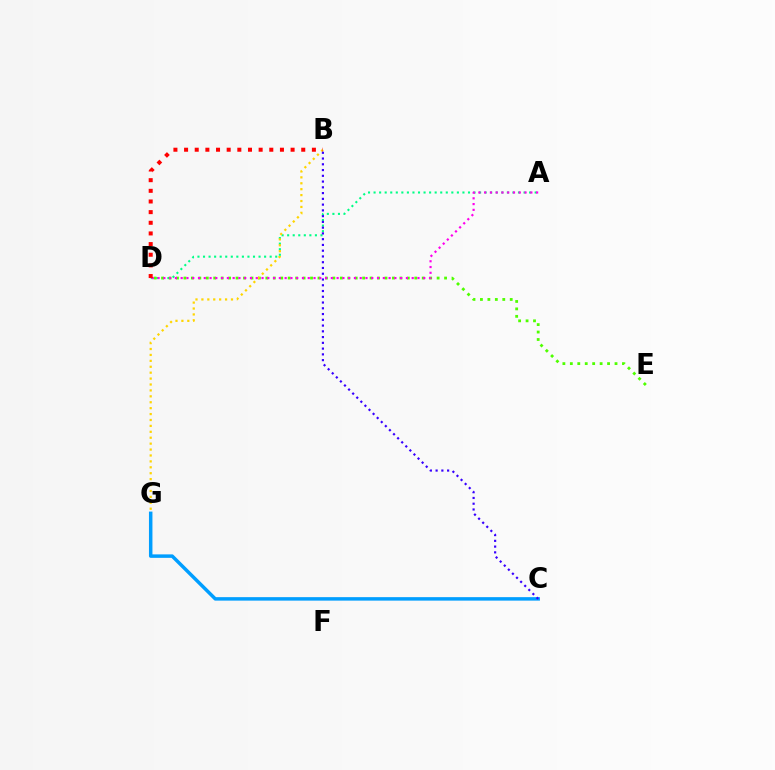{('A', 'D'): [{'color': '#00ff86', 'line_style': 'dotted', 'thickness': 1.51}, {'color': '#ff00ed', 'line_style': 'dotted', 'thickness': 1.57}], ('D', 'E'): [{'color': '#4fff00', 'line_style': 'dotted', 'thickness': 2.02}], ('C', 'G'): [{'color': '#009eff', 'line_style': 'solid', 'thickness': 2.5}], ('B', 'G'): [{'color': '#ffd500', 'line_style': 'dotted', 'thickness': 1.61}], ('B', 'C'): [{'color': '#3700ff', 'line_style': 'dotted', 'thickness': 1.56}], ('B', 'D'): [{'color': '#ff0000', 'line_style': 'dotted', 'thickness': 2.89}]}